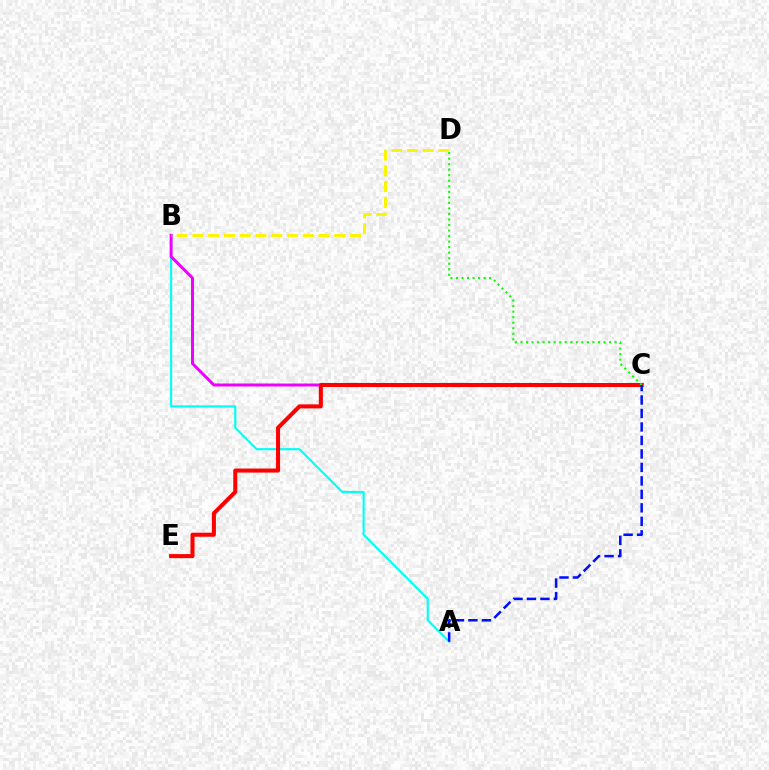{('A', 'B'): [{'color': '#00fff6', 'line_style': 'solid', 'thickness': 1.54}], ('B', 'C'): [{'color': '#ee00ff', 'line_style': 'solid', 'thickness': 2.14}], ('C', 'E'): [{'color': '#ff0000', 'line_style': 'solid', 'thickness': 2.92}], ('C', 'D'): [{'color': '#08ff00', 'line_style': 'dotted', 'thickness': 1.5}], ('A', 'C'): [{'color': '#0010ff', 'line_style': 'dashed', 'thickness': 1.83}], ('B', 'D'): [{'color': '#fcf500', 'line_style': 'dashed', 'thickness': 2.14}]}